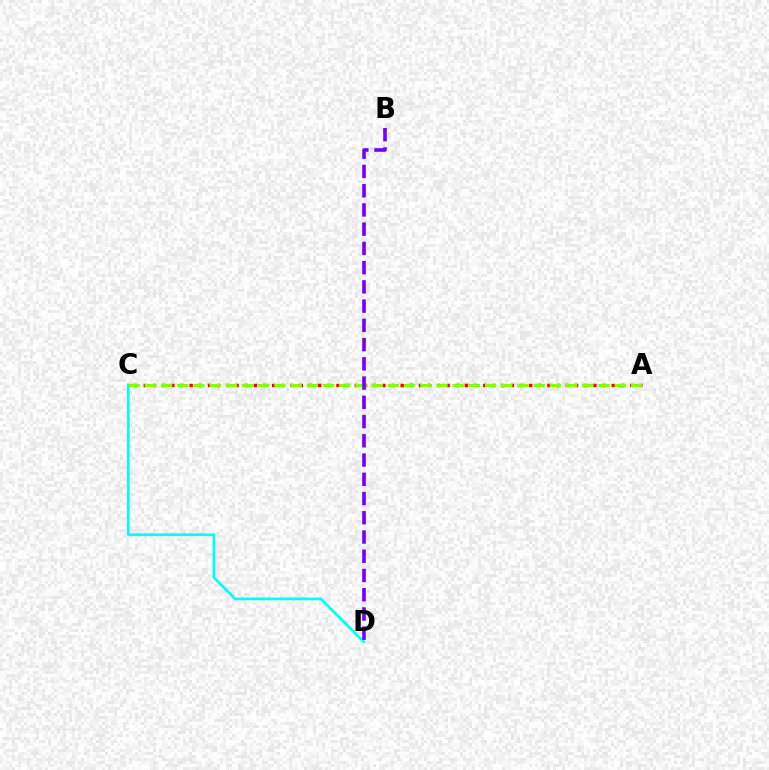{('C', 'D'): [{'color': '#00fff6', 'line_style': 'solid', 'thickness': 1.95}], ('A', 'C'): [{'color': '#ff0000', 'line_style': 'dotted', 'thickness': 2.49}, {'color': '#84ff00', 'line_style': 'dashed', 'thickness': 2.2}], ('B', 'D'): [{'color': '#7200ff', 'line_style': 'dashed', 'thickness': 2.61}]}